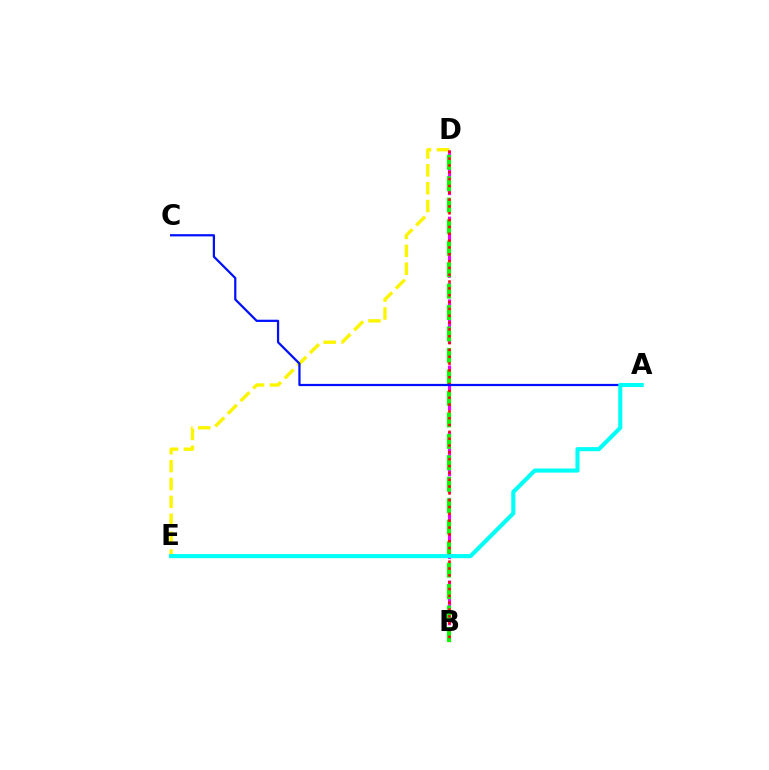{('D', 'E'): [{'color': '#fcf500', 'line_style': 'dashed', 'thickness': 2.43}], ('B', 'D'): [{'color': '#ee00ff', 'line_style': 'dashed', 'thickness': 2.25}, {'color': '#08ff00', 'line_style': 'dashed', 'thickness': 2.92}, {'color': '#ff0000', 'line_style': 'dotted', 'thickness': 1.86}], ('A', 'C'): [{'color': '#0010ff', 'line_style': 'solid', 'thickness': 1.61}], ('A', 'E'): [{'color': '#00fff6', 'line_style': 'solid', 'thickness': 2.95}]}